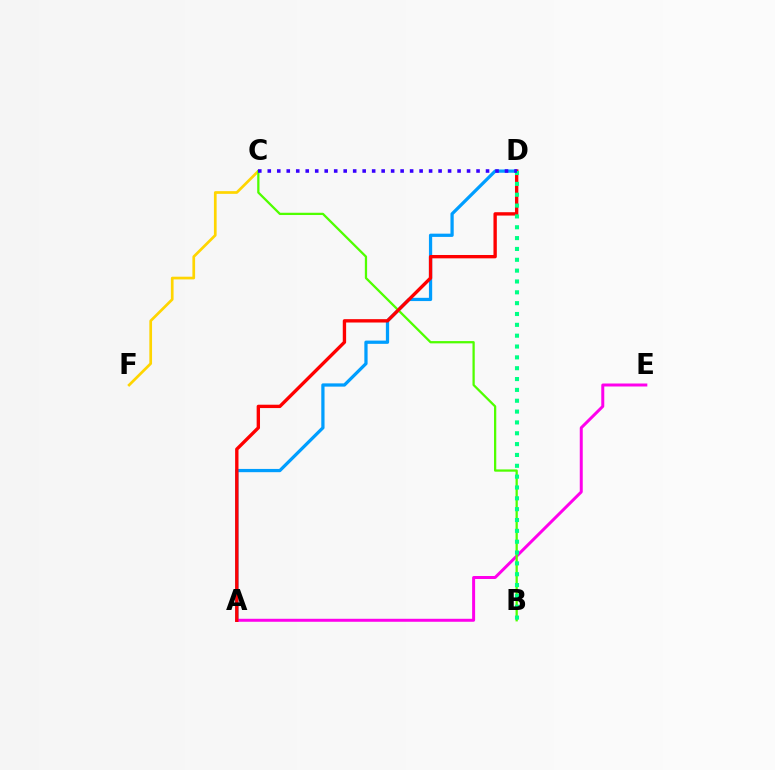{('A', 'D'): [{'color': '#009eff', 'line_style': 'solid', 'thickness': 2.34}, {'color': '#ff0000', 'line_style': 'solid', 'thickness': 2.42}], ('A', 'E'): [{'color': '#ff00ed', 'line_style': 'solid', 'thickness': 2.15}], ('C', 'F'): [{'color': '#ffd500', 'line_style': 'solid', 'thickness': 1.95}], ('B', 'C'): [{'color': '#4fff00', 'line_style': 'solid', 'thickness': 1.63}], ('B', 'D'): [{'color': '#00ff86', 'line_style': 'dotted', 'thickness': 2.95}], ('C', 'D'): [{'color': '#3700ff', 'line_style': 'dotted', 'thickness': 2.58}]}